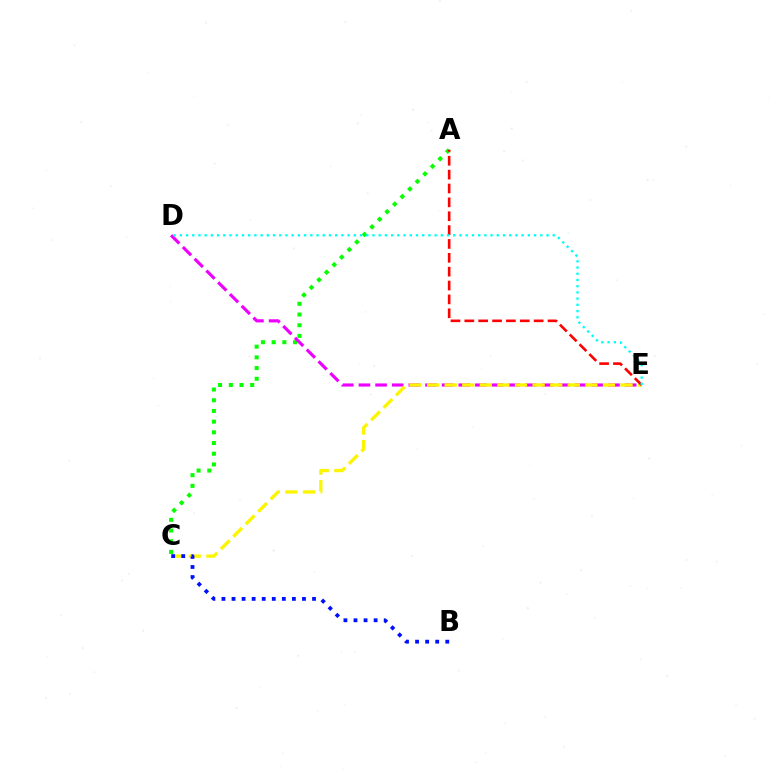{('A', 'C'): [{'color': '#08ff00', 'line_style': 'dotted', 'thickness': 2.91}], ('D', 'E'): [{'color': '#ee00ff', 'line_style': 'dashed', 'thickness': 2.26}, {'color': '#00fff6', 'line_style': 'dotted', 'thickness': 1.69}], ('C', 'E'): [{'color': '#fcf500', 'line_style': 'dashed', 'thickness': 2.39}], ('B', 'C'): [{'color': '#0010ff', 'line_style': 'dotted', 'thickness': 2.73}], ('A', 'E'): [{'color': '#ff0000', 'line_style': 'dashed', 'thickness': 1.88}]}